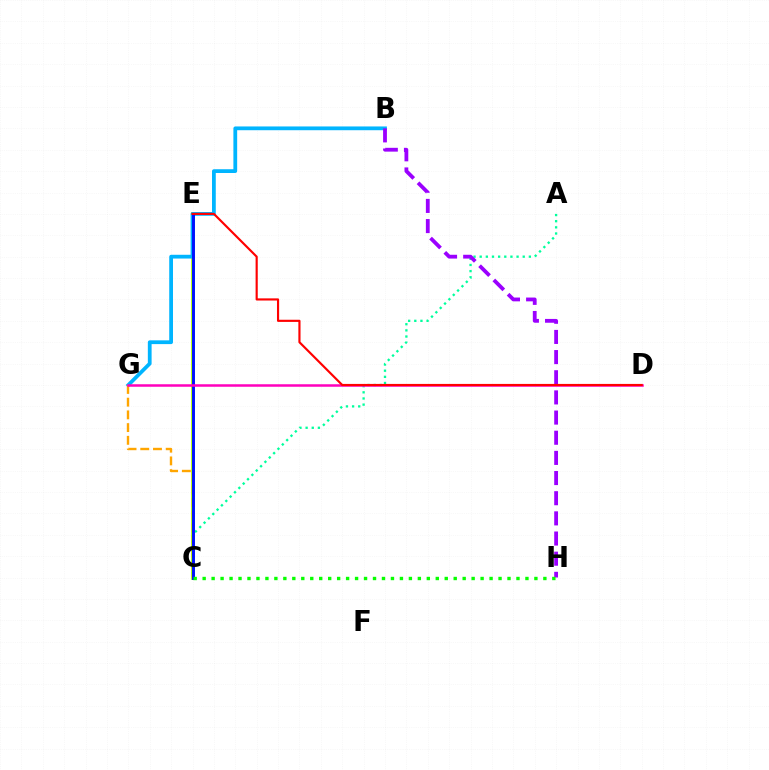{('A', 'C'): [{'color': '#00ff9d', 'line_style': 'dotted', 'thickness': 1.67}], ('C', 'E'): [{'color': '#b3ff00', 'line_style': 'solid', 'thickness': 2.74}, {'color': '#0010ff', 'line_style': 'solid', 'thickness': 2.1}], ('B', 'G'): [{'color': '#00b5ff', 'line_style': 'solid', 'thickness': 2.71}], ('C', 'G'): [{'color': '#ffa500', 'line_style': 'dashed', 'thickness': 1.73}], ('D', 'G'): [{'color': '#ff00bd', 'line_style': 'solid', 'thickness': 1.8}], ('B', 'H'): [{'color': '#9b00ff', 'line_style': 'dashed', 'thickness': 2.74}], ('D', 'E'): [{'color': '#ff0000', 'line_style': 'solid', 'thickness': 1.55}], ('C', 'H'): [{'color': '#08ff00', 'line_style': 'dotted', 'thickness': 2.44}]}